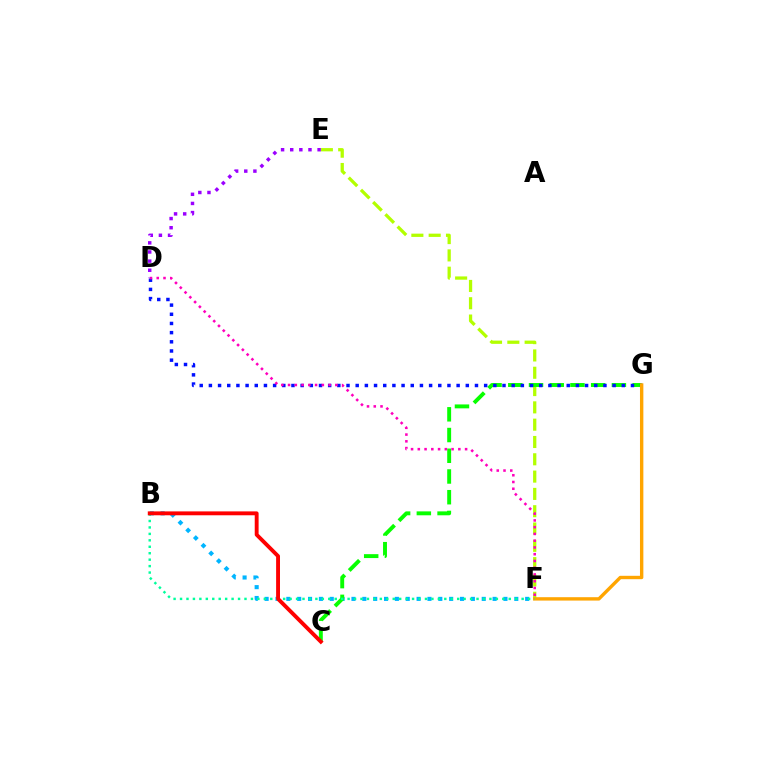{('B', 'F'): [{'color': '#00b5ff', 'line_style': 'dotted', 'thickness': 2.95}, {'color': '#00ff9d', 'line_style': 'dotted', 'thickness': 1.75}], ('E', 'F'): [{'color': '#b3ff00', 'line_style': 'dashed', 'thickness': 2.35}], ('C', 'G'): [{'color': '#08ff00', 'line_style': 'dashed', 'thickness': 2.82}], ('D', 'G'): [{'color': '#0010ff', 'line_style': 'dotted', 'thickness': 2.49}], ('F', 'G'): [{'color': '#ffa500', 'line_style': 'solid', 'thickness': 2.44}], ('D', 'F'): [{'color': '#ff00bd', 'line_style': 'dotted', 'thickness': 1.84}], ('B', 'C'): [{'color': '#ff0000', 'line_style': 'solid', 'thickness': 2.79}], ('D', 'E'): [{'color': '#9b00ff', 'line_style': 'dotted', 'thickness': 2.48}]}